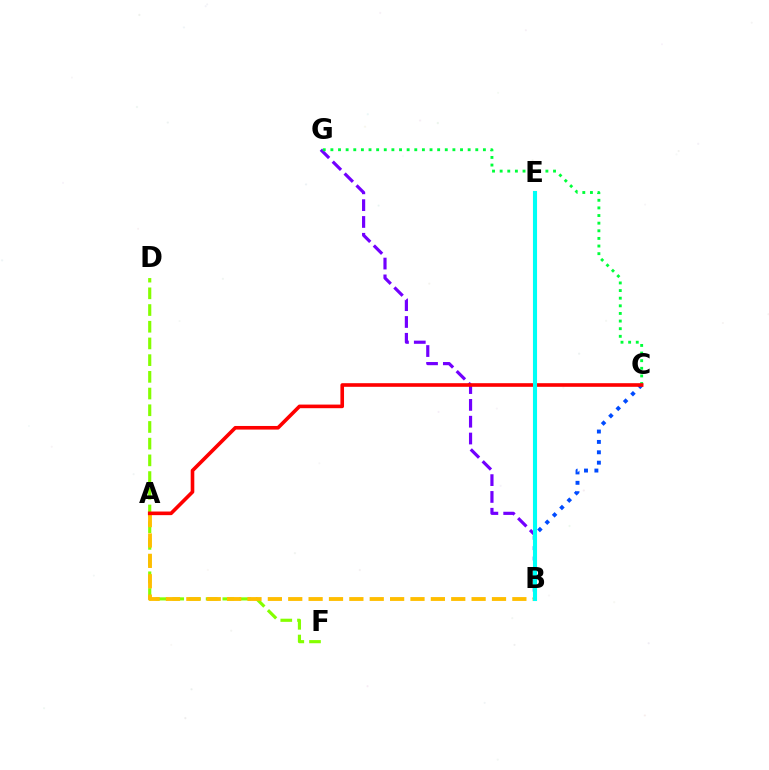{('B', 'E'): [{'color': '#ff00cf', 'line_style': 'solid', 'thickness': 2.89}, {'color': '#00fff6', 'line_style': 'solid', 'thickness': 2.93}], ('B', 'G'): [{'color': '#7200ff', 'line_style': 'dashed', 'thickness': 2.28}], ('D', 'F'): [{'color': '#84ff00', 'line_style': 'dashed', 'thickness': 2.27}], ('A', 'B'): [{'color': '#ffbd00', 'line_style': 'dashed', 'thickness': 2.77}], ('C', 'G'): [{'color': '#00ff39', 'line_style': 'dotted', 'thickness': 2.07}], ('B', 'C'): [{'color': '#004bff', 'line_style': 'dotted', 'thickness': 2.82}], ('A', 'C'): [{'color': '#ff0000', 'line_style': 'solid', 'thickness': 2.6}]}